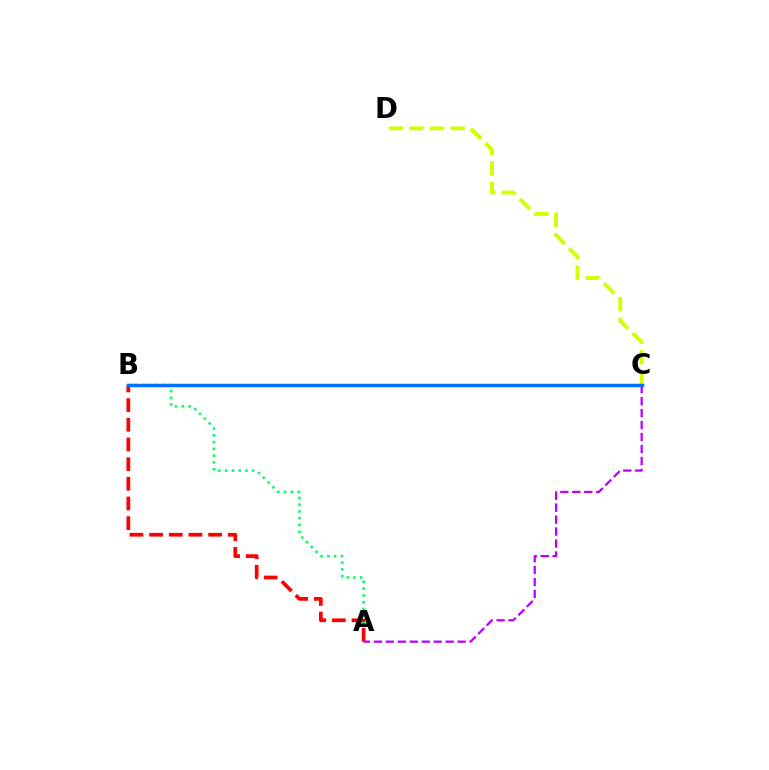{('A', 'B'): [{'color': '#00ff5c', 'line_style': 'dotted', 'thickness': 1.84}, {'color': '#ff0000', 'line_style': 'dashed', 'thickness': 2.67}], ('A', 'C'): [{'color': '#b900ff', 'line_style': 'dashed', 'thickness': 1.63}], ('C', 'D'): [{'color': '#d1ff00', 'line_style': 'dashed', 'thickness': 2.8}], ('B', 'C'): [{'color': '#0074ff', 'line_style': 'solid', 'thickness': 2.51}]}